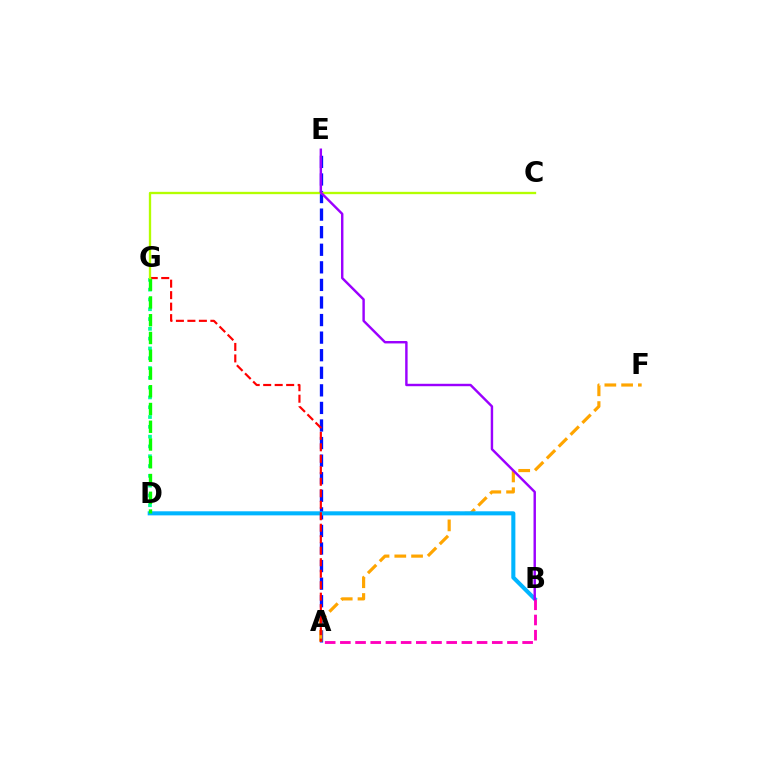{('D', 'G'): [{'color': '#00ff9d', 'line_style': 'dotted', 'thickness': 2.66}, {'color': '#08ff00', 'line_style': 'dashed', 'thickness': 2.41}], ('A', 'E'): [{'color': '#0010ff', 'line_style': 'dashed', 'thickness': 2.39}], ('A', 'F'): [{'color': '#ffa500', 'line_style': 'dashed', 'thickness': 2.28}], ('B', 'D'): [{'color': '#00b5ff', 'line_style': 'solid', 'thickness': 2.93}], ('A', 'G'): [{'color': '#ff0000', 'line_style': 'dashed', 'thickness': 1.56}], ('A', 'B'): [{'color': '#ff00bd', 'line_style': 'dashed', 'thickness': 2.06}], ('C', 'G'): [{'color': '#b3ff00', 'line_style': 'solid', 'thickness': 1.68}], ('B', 'E'): [{'color': '#9b00ff', 'line_style': 'solid', 'thickness': 1.75}]}